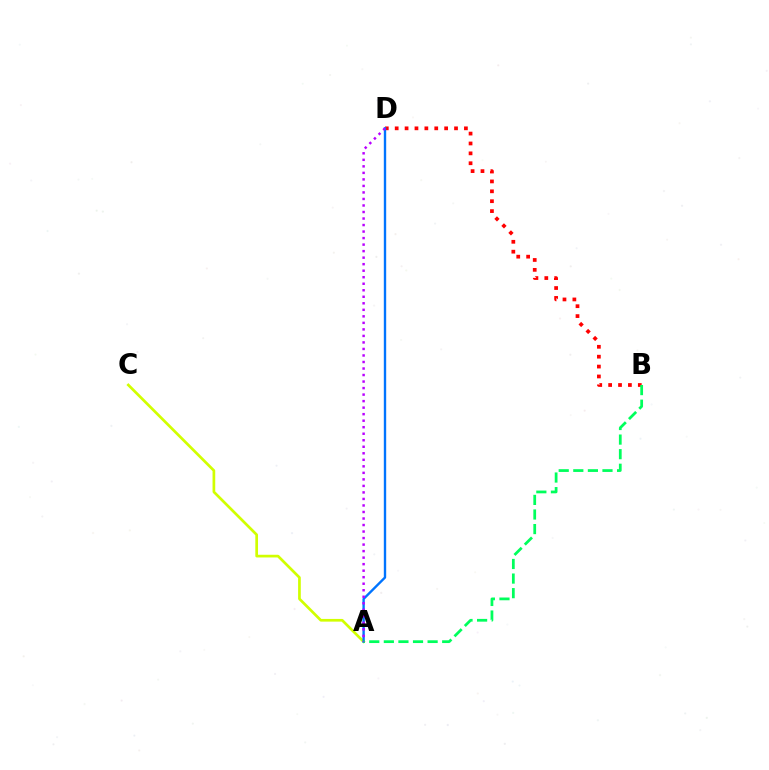{('B', 'D'): [{'color': '#ff0000', 'line_style': 'dotted', 'thickness': 2.69}], ('A', 'C'): [{'color': '#d1ff00', 'line_style': 'solid', 'thickness': 1.94}], ('A', 'D'): [{'color': '#0074ff', 'line_style': 'solid', 'thickness': 1.71}, {'color': '#b900ff', 'line_style': 'dotted', 'thickness': 1.77}], ('A', 'B'): [{'color': '#00ff5c', 'line_style': 'dashed', 'thickness': 1.98}]}